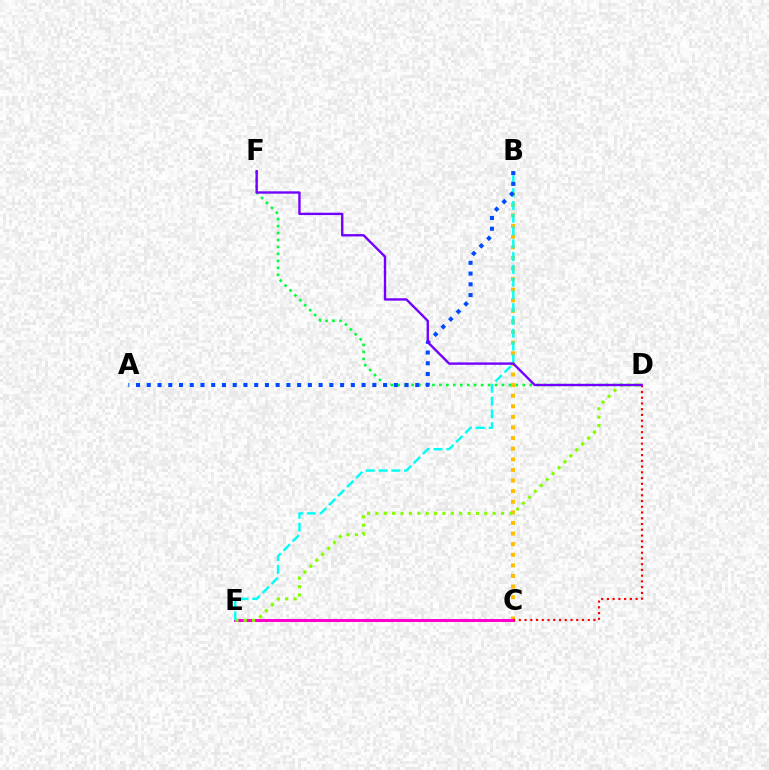{('B', 'C'): [{'color': '#ffbd00', 'line_style': 'dotted', 'thickness': 2.88}], ('C', 'E'): [{'color': '#ff00cf', 'line_style': 'solid', 'thickness': 2.18}], ('C', 'D'): [{'color': '#ff0000', 'line_style': 'dotted', 'thickness': 1.56}], ('D', 'E'): [{'color': '#84ff00', 'line_style': 'dotted', 'thickness': 2.28}], ('B', 'E'): [{'color': '#00fff6', 'line_style': 'dashed', 'thickness': 1.74}], ('D', 'F'): [{'color': '#00ff39', 'line_style': 'dotted', 'thickness': 1.89}, {'color': '#7200ff', 'line_style': 'solid', 'thickness': 1.7}], ('A', 'B'): [{'color': '#004bff', 'line_style': 'dotted', 'thickness': 2.92}]}